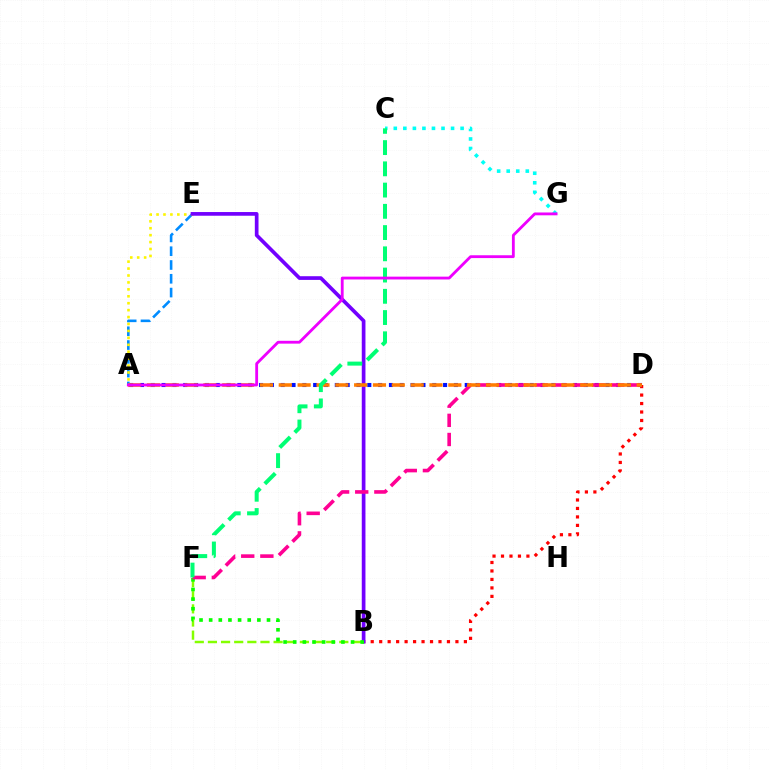{('B', 'F'): [{'color': '#84ff00', 'line_style': 'dashed', 'thickness': 1.79}, {'color': '#08ff00', 'line_style': 'dotted', 'thickness': 2.62}], ('C', 'G'): [{'color': '#00fff6', 'line_style': 'dotted', 'thickness': 2.59}], ('B', 'D'): [{'color': '#ff0000', 'line_style': 'dotted', 'thickness': 2.3}], ('A', 'D'): [{'color': '#0010ff', 'line_style': 'dotted', 'thickness': 2.94}, {'color': '#ff7c00', 'line_style': 'dashed', 'thickness': 2.56}], ('A', 'E'): [{'color': '#008cff', 'line_style': 'dashed', 'thickness': 1.87}, {'color': '#fcf500', 'line_style': 'dotted', 'thickness': 1.88}], ('B', 'E'): [{'color': '#7200ff', 'line_style': 'solid', 'thickness': 2.66}], ('D', 'F'): [{'color': '#ff0094', 'line_style': 'dashed', 'thickness': 2.6}], ('C', 'F'): [{'color': '#00ff74', 'line_style': 'dashed', 'thickness': 2.89}], ('A', 'G'): [{'color': '#ee00ff', 'line_style': 'solid', 'thickness': 2.03}]}